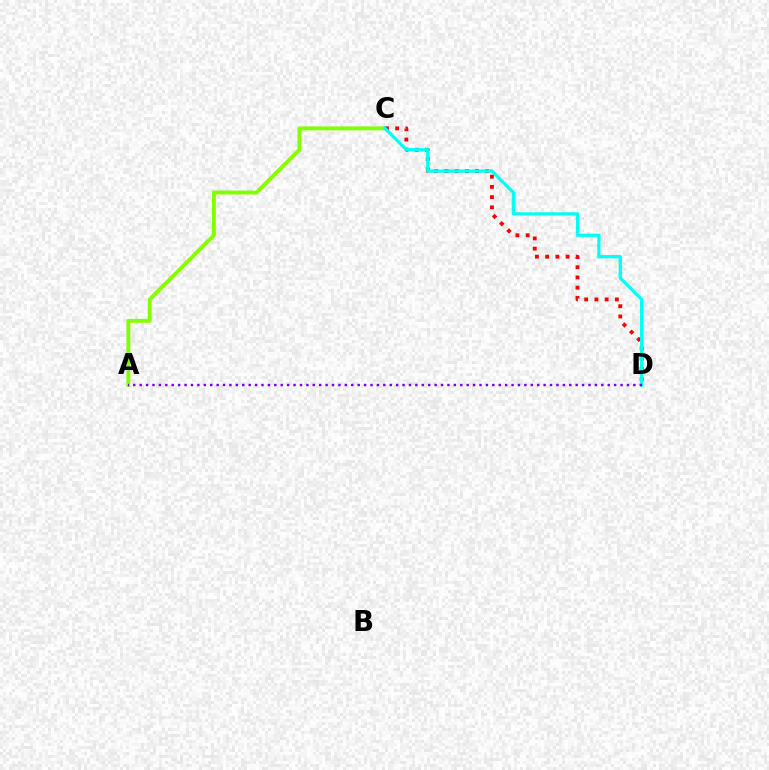{('A', 'C'): [{'color': '#84ff00', 'line_style': 'solid', 'thickness': 2.79}], ('C', 'D'): [{'color': '#ff0000', 'line_style': 'dotted', 'thickness': 2.78}, {'color': '#00fff6', 'line_style': 'solid', 'thickness': 2.35}], ('A', 'D'): [{'color': '#7200ff', 'line_style': 'dotted', 'thickness': 1.74}]}